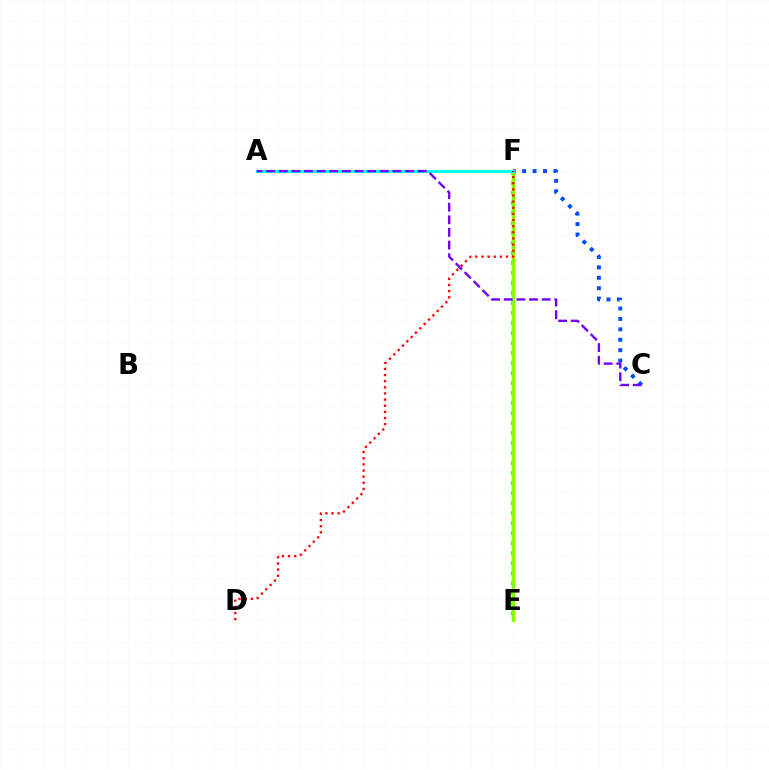{('E', 'F'): [{'color': '#ff00cf', 'line_style': 'solid', 'thickness': 2.24}, {'color': '#00ff39', 'line_style': 'dotted', 'thickness': 2.72}, {'color': '#ffbd00', 'line_style': 'solid', 'thickness': 1.61}, {'color': '#84ff00', 'line_style': 'solid', 'thickness': 2.32}], ('C', 'F'): [{'color': '#004bff', 'line_style': 'dotted', 'thickness': 2.83}], ('A', 'F'): [{'color': '#00fff6', 'line_style': 'solid', 'thickness': 2.18}], ('D', 'F'): [{'color': '#ff0000', 'line_style': 'dotted', 'thickness': 1.67}], ('A', 'C'): [{'color': '#7200ff', 'line_style': 'dashed', 'thickness': 1.72}]}